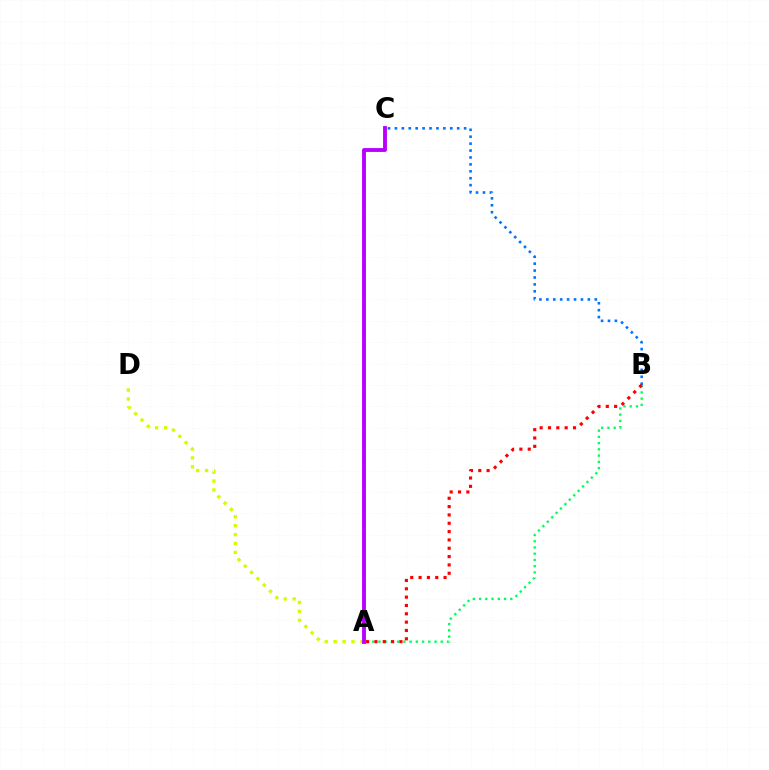{('A', 'B'): [{'color': '#00ff5c', 'line_style': 'dotted', 'thickness': 1.69}, {'color': '#ff0000', 'line_style': 'dotted', 'thickness': 2.26}], ('A', 'D'): [{'color': '#d1ff00', 'line_style': 'dotted', 'thickness': 2.42}], ('B', 'C'): [{'color': '#0074ff', 'line_style': 'dotted', 'thickness': 1.88}], ('A', 'C'): [{'color': '#b900ff', 'line_style': 'solid', 'thickness': 2.78}]}